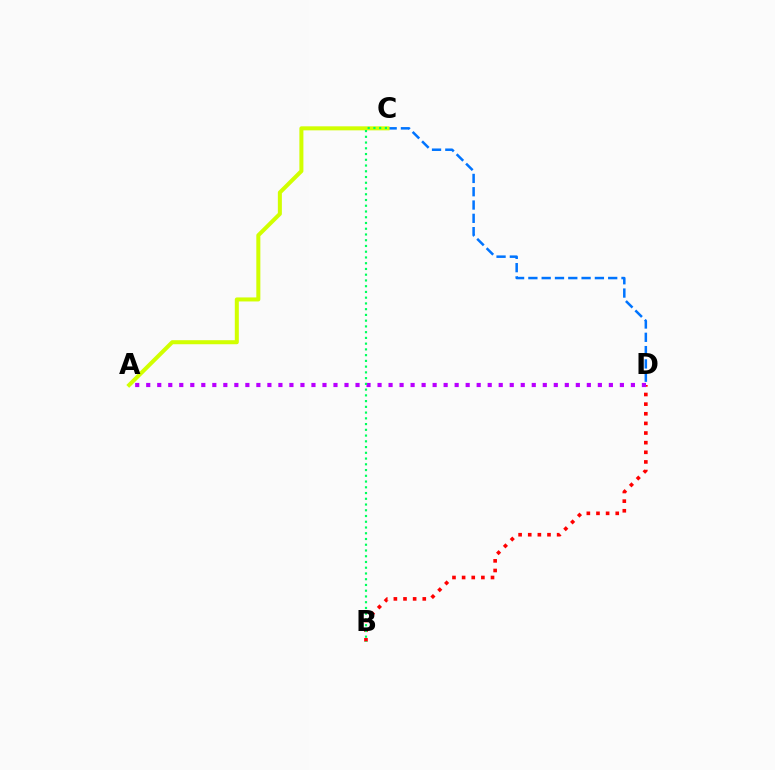{('C', 'D'): [{'color': '#0074ff', 'line_style': 'dashed', 'thickness': 1.81}], ('A', 'C'): [{'color': '#d1ff00', 'line_style': 'solid', 'thickness': 2.9}], ('B', 'D'): [{'color': '#ff0000', 'line_style': 'dotted', 'thickness': 2.62}], ('A', 'D'): [{'color': '#b900ff', 'line_style': 'dotted', 'thickness': 2.99}], ('B', 'C'): [{'color': '#00ff5c', 'line_style': 'dotted', 'thickness': 1.56}]}